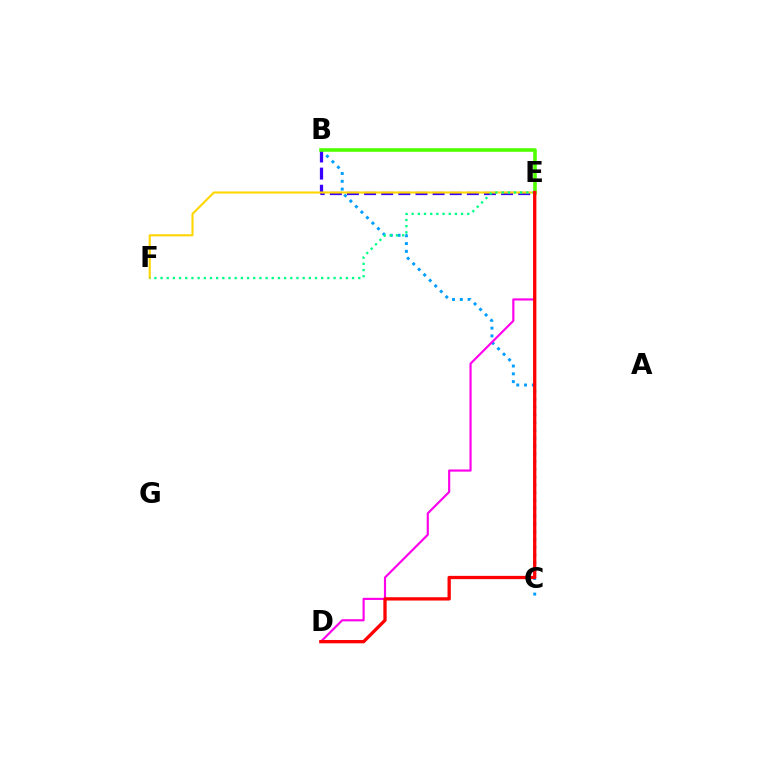{('B', 'C'): [{'color': '#009eff', 'line_style': 'dotted', 'thickness': 2.12}], ('B', 'E'): [{'color': '#3700ff', 'line_style': 'dashed', 'thickness': 2.33}, {'color': '#4fff00', 'line_style': 'solid', 'thickness': 2.58}], ('D', 'E'): [{'color': '#ff00ed', 'line_style': 'solid', 'thickness': 1.56}, {'color': '#ff0000', 'line_style': 'solid', 'thickness': 2.37}], ('E', 'F'): [{'color': '#ffd500', 'line_style': 'solid', 'thickness': 1.5}, {'color': '#00ff86', 'line_style': 'dotted', 'thickness': 1.68}]}